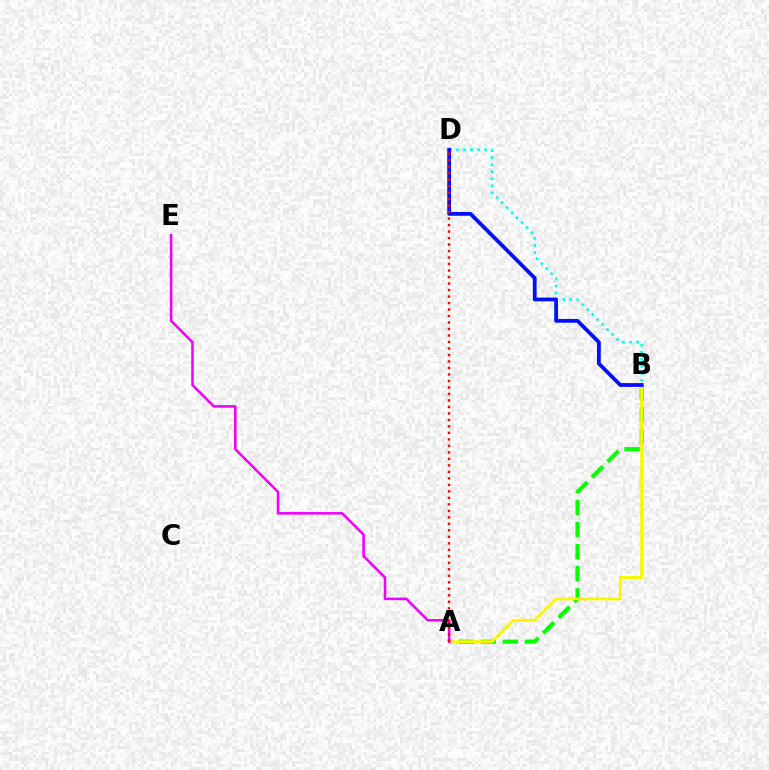{('A', 'B'): [{'color': '#08ff00', 'line_style': 'dashed', 'thickness': 2.99}, {'color': '#fcf500', 'line_style': 'solid', 'thickness': 2.09}], ('B', 'D'): [{'color': '#00fff6', 'line_style': 'dotted', 'thickness': 1.91}, {'color': '#0010ff', 'line_style': 'solid', 'thickness': 2.73}], ('A', 'E'): [{'color': '#ee00ff', 'line_style': 'solid', 'thickness': 1.83}], ('A', 'D'): [{'color': '#ff0000', 'line_style': 'dotted', 'thickness': 1.76}]}